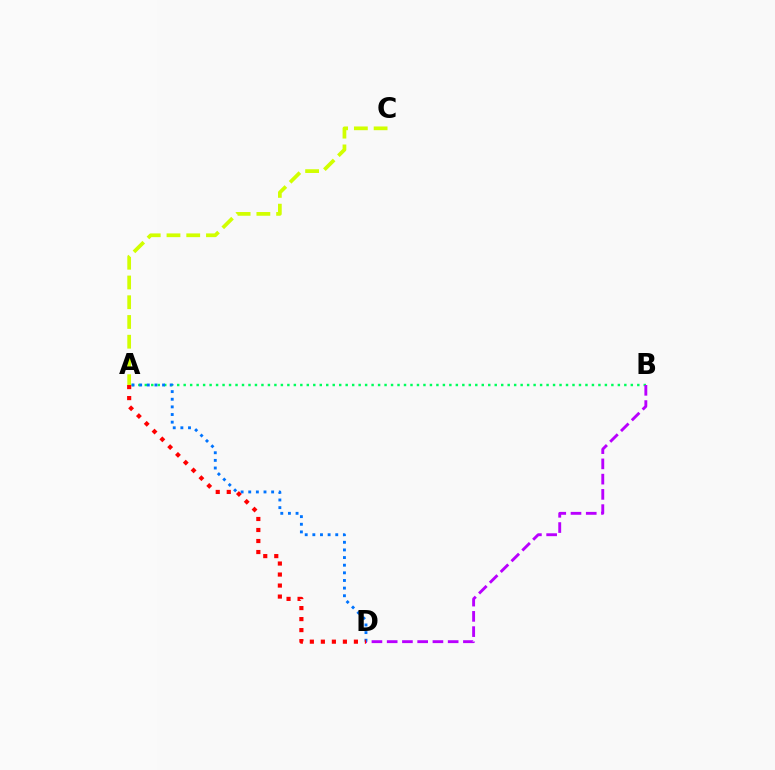{('A', 'B'): [{'color': '#00ff5c', 'line_style': 'dotted', 'thickness': 1.76}], ('B', 'D'): [{'color': '#b900ff', 'line_style': 'dashed', 'thickness': 2.07}], ('A', 'C'): [{'color': '#d1ff00', 'line_style': 'dashed', 'thickness': 2.68}], ('A', 'D'): [{'color': '#0074ff', 'line_style': 'dotted', 'thickness': 2.07}, {'color': '#ff0000', 'line_style': 'dotted', 'thickness': 2.99}]}